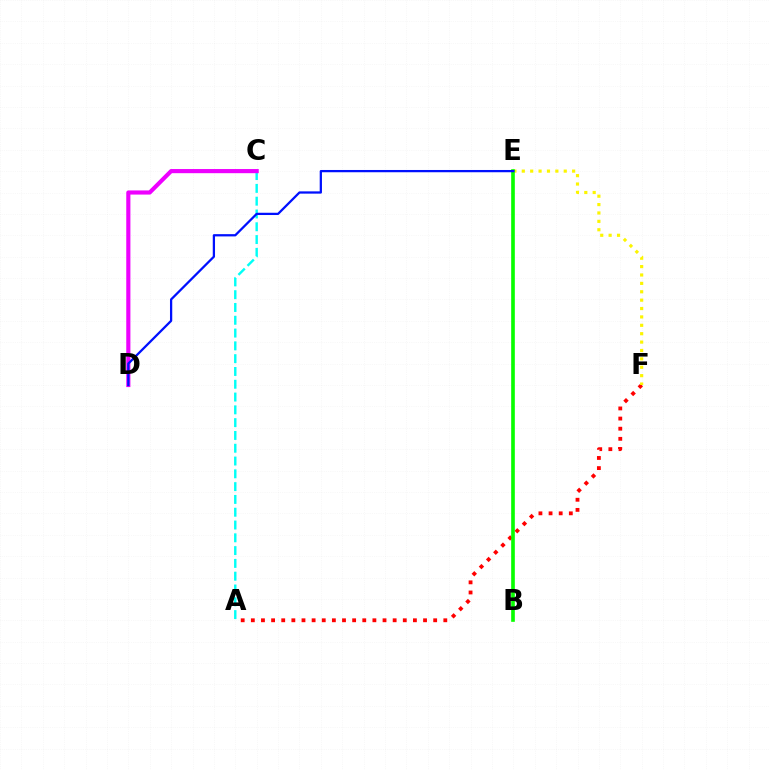{('A', 'F'): [{'color': '#ff0000', 'line_style': 'dotted', 'thickness': 2.75}], ('A', 'C'): [{'color': '#00fff6', 'line_style': 'dashed', 'thickness': 1.74}], ('E', 'F'): [{'color': '#fcf500', 'line_style': 'dotted', 'thickness': 2.28}], ('C', 'D'): [{'color': '#ee00ff', 'line_style': 'solid', 'thickness': 2.98}], ('B', 'E'): [{'color': '#08ff00', 'line_style': 'solid', 'thickness': 2.63}], ('D', 'E'): [{'color': '#0010ff', 'line_style': 'solid', 'thickness': 1.63}]}